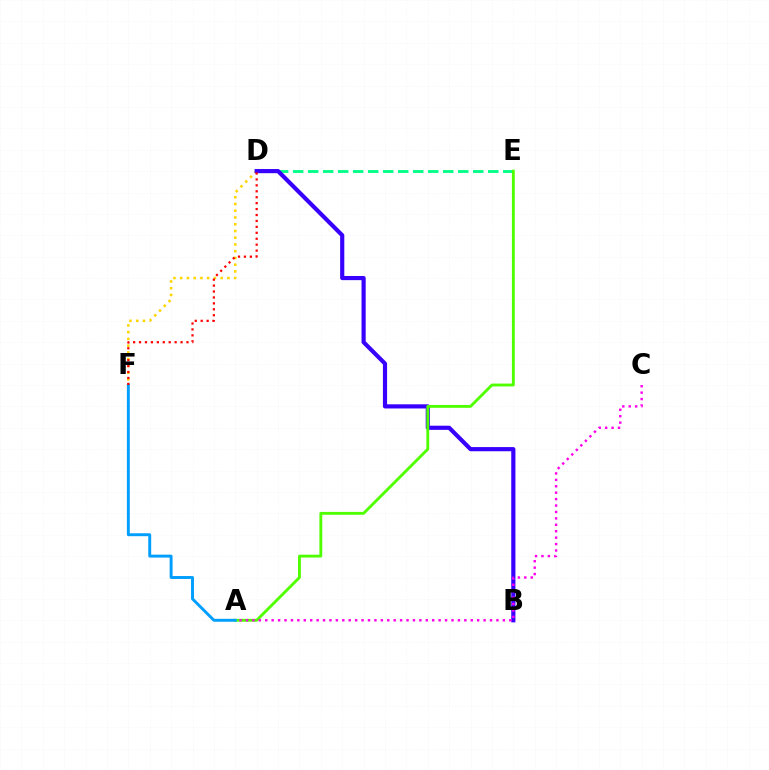{('D', 'E'): [{'color': '#00ff86', 'line_style': 'dashed', 'thickness': 2.04}], ('D', 'F'): [{'color': '#ffd500', 'line_style': 'dotted', 'thickness': 1.83}, {'color': '#ff0000', 'line_style': 'dotted', 'thickness': 1.61}], ('B', 'D'): [{'color': '#3700ff', 'line_style': 'solid', 'thickness': 2.99}], ('A', 'E'): [{'color': '#4fff00', 'line_style': 'solid', 'thickness': 2.06}], ('A', 'C'): [{'color': '#ff00ed', 'line_style': 'dotted', 'thickness': 1.74}], ('A', 'F'): [{'color': '#009eff', 'line_style': 'solid', 'thickness': 2.1}]}